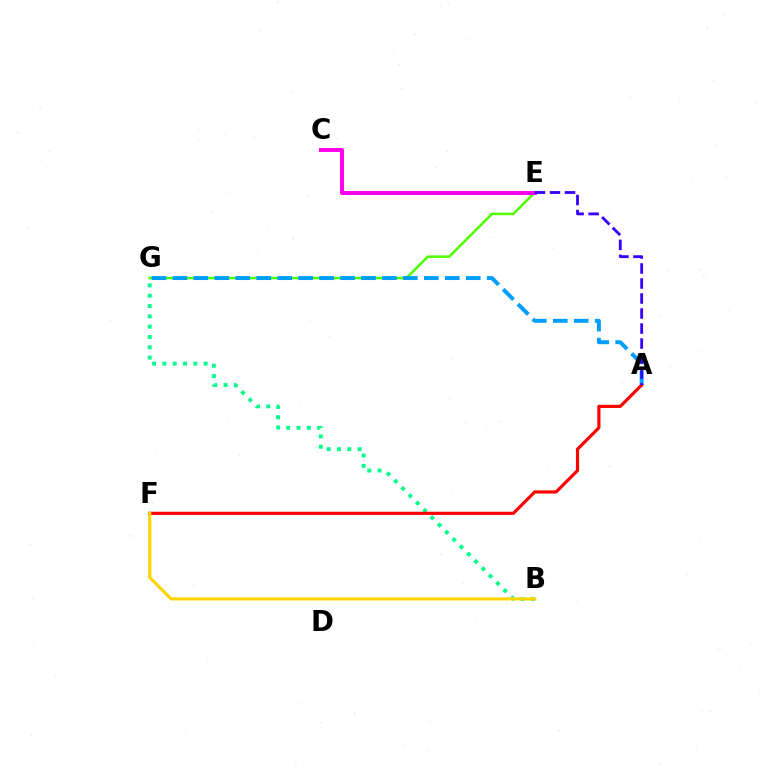{('E', 'G'): [{'color': '#4fff00', 'line_style': 'solid', 'thickness': 1.83}], ('A', 'G'): [{'color': '#009eff', 'line_style': 'dashed', 'thickness': 2.85}], ('C', 'E'): [{'color': '#ff00ed', 'line_style': 'solid', 'thickness': 2.84}], ('B', 'G'): [{'color': '#00ff86', 'line_style': 'dotted', 'thickness': 2.8}], ('A', 'F'): [{'color': '#ff0000', 'line_style': 'solid', 'thickness': 2.29}], ('B', 'F'): [{'color': '#ffd500', 'line_style': 'solid', 'thickness': 2.26}], ('A', 'E'): [{'color': '#3700ff', 'line_style': 'dashed', 'thickness': 2.04}]}